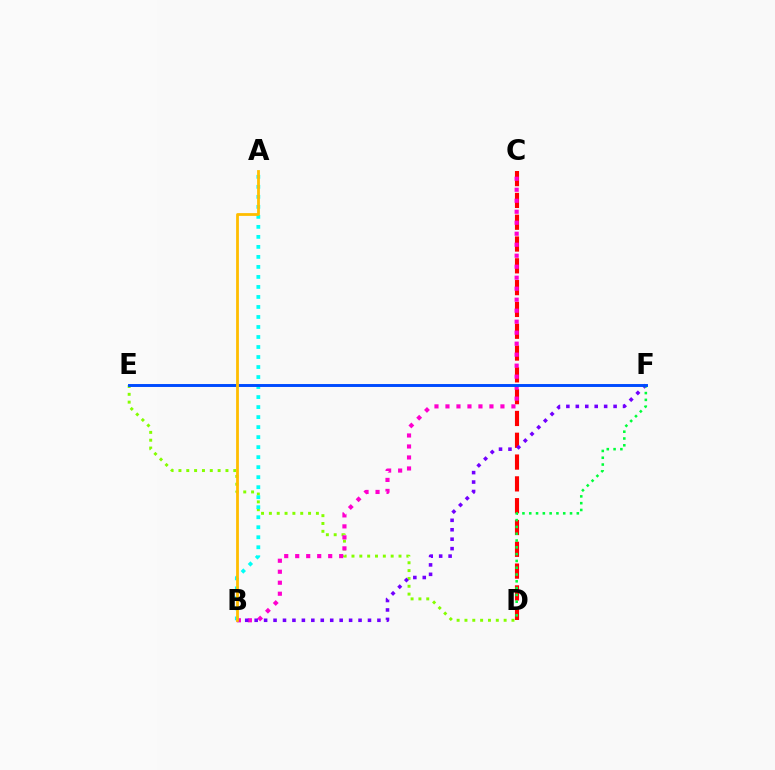{('D', 'E'): [{'color': '#84ff00', 'line_style': 'dotted', 'thickness': 2.13}], ('C', 'D'): [{'color': '#ff0000', 'line_style': 'dashed', 'thickness': 2.96}], ('B', 'C'): [{'color': '#ff00cf', 'line_style': 'dotted', 'thickness': 2.99}], ('A', 'B'): [{'color': '#00fff6', 'line_style': 'dotted', 'thickness': 2.72}, {'color': '#ffbd00', 'line_style': 'solid', 'thickness': 2.01}], ('B', 'F'): [{'color': '#7200ff', 'line_style': 'dotted', 'thickness': 2.57}], ('D', 'F'): [{'color': '#00ff39', 'line_style': 'dotted', 'thickness': 1.85}], ('E', 'F'): [{'color': '#004bff', 'line_style': 'solid', 'thickness': 2.11}]}